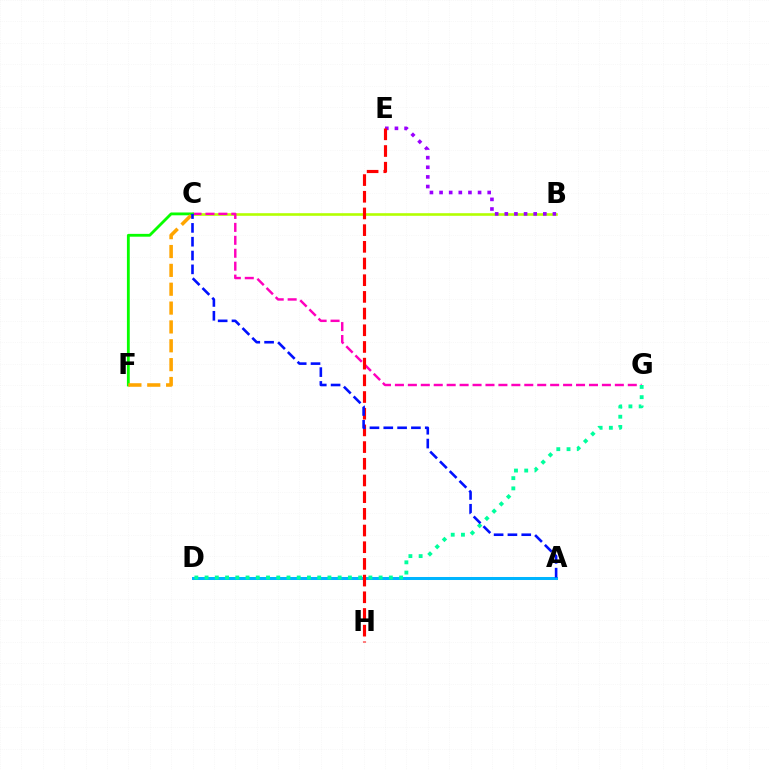{('B', 'C'): [{'color': '#b3ff00', 'line_style': 'solid', 'thickness': 1.88}], ('A', 'D'): [{'color': '#00b5ff', 'line_style': 'solid', 'thickness': 2.17}], ('C', 'G'): [{'color': '#ff00bd', 'line_style': 'dashed', 'thickness': 1.76}], ('C', 'F'): [{'color': '#08ff00', 'line_style': 'solid', 'thickness': 2.04}, {'color': '#ffa500', 'line_style': 'dashed', 'thickness': 2.56}], ('B', 'E'): [{'color': '#9b00ff', 'line_style': 'dotted', 'thickness': 2.62}], ('E', 'H'): [{'color': '#ff0000', 'line_style': 'dashed', 'thickness': 2.27}], ('D', 'G'): [{'color': '#00ff9d', 'line_style': 'dotted', 'thickness': 2.78}], ('A', 'C'): [{'color': '#0010ff', 'line_style': 'dashed', 'thickness': 1.88}]}